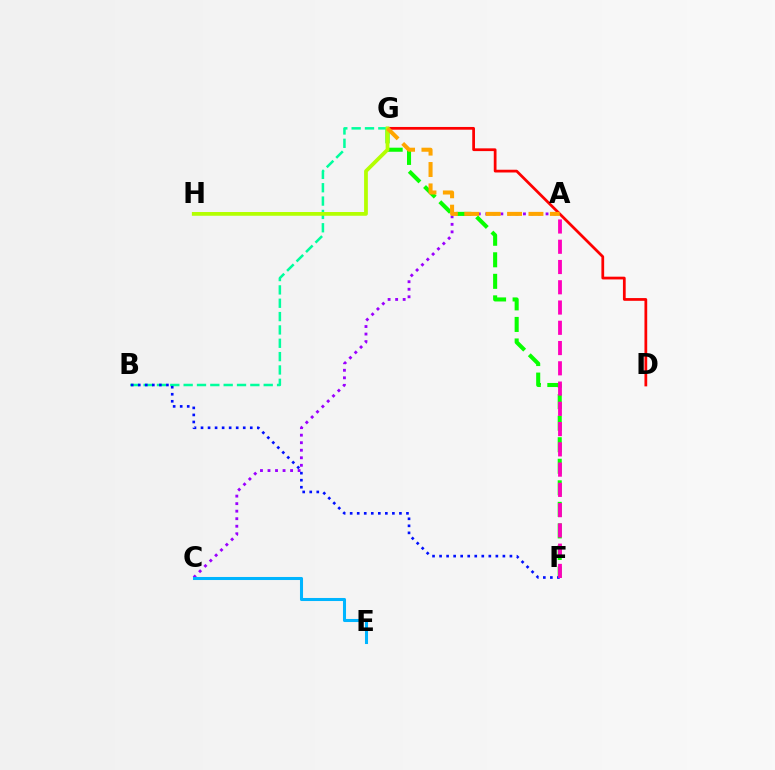{('A', 'C'): [{'color': '#9b00ff', 'line_style': 'dotted', 'thickness': 2.05}], ('D', 'G'): [{'color': '#ff0000', 'line_style': 'solid', 'thickness': 1.98}], ('F', 'G'): [{'color': '#08ff00', 'line_style': 'dashed', 'thickness': 2.93}], ('B', 'G'): [{'color': '#00ff9d', 'line_style': 'dashed', 'thickness': 1.81}], ('G', 'H'): [{'color': '#b3ff00', 'line_style': 'solid', 'thickness': 2.7}], ('A', 'G'): [{'color': '#ffa500', 'line_style': 'dashed', 'thickness': 2.91}], ('C', 'E'): [{'color': '#00b5ff', 'line_style': 'solid', 'thickness': 2.2}], ('B', 'F'): [{'color': '#0010ff', 'line_style': 'dotted', 'thickness': 1.91}], ('A', 'F'): [{'color': '#ff00bd', 'line_style': 'dashed', 'thickness': 2.75}]}